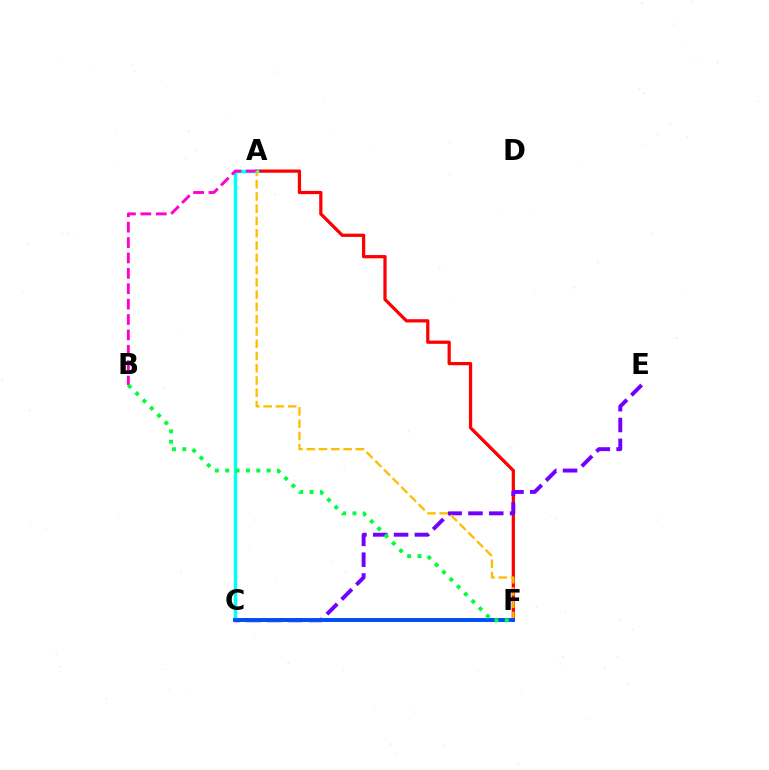{('A', 'F'): [{'color': '#ff0000', 'line_style': 'solid', 'thickness': 2.33}, {'color': '#ffbd00', 'line_style': 'dashed', 'thickness': 1.67}], ('A', 'C'): [{'color': '#00fff6', 'line_style': 'solid', 'thickness': 2.5}], ('C', 'E'): [{'color': '#7200ff', 'line_style': 'dashed', 'thickness': 2.83}], ('A', 'B'): [{'color': '#ff00cf', 'line_style': 'dashed', 'thickness': 2.09}], ('C', 'F'): [{'color': '#84ff00', 'line_style': 'solid', 'thickness': 2.75}, {'color': '#004bff', 'line_style': 'solid', 'thickness': 2.79}], ('B', 'F'): [{'color': '#00ff39', 'line_style': 'dotted', 'thickness': 2.81}]}